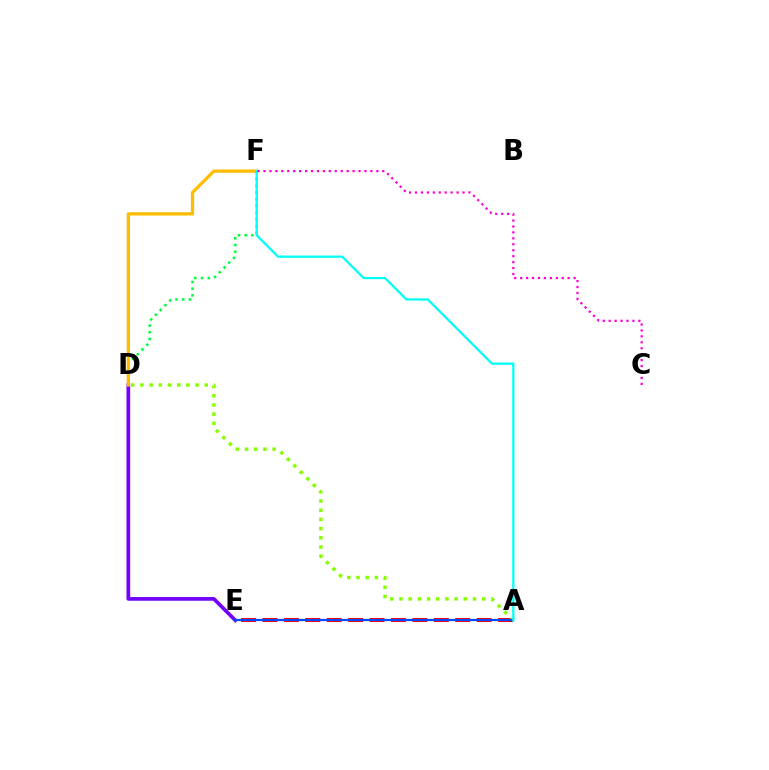{('D', 'E'): [{'color': '#7200ff', 'line_style': 'solid', 'thickness': 2.66}], ('A', 'E'): [{'color': '#ff0000', 'line_style': 'dashed', 'thickness': 2.91}, {'color': '#004bff', 'line_style': 'solid', 'thickness': 1.61}], ('D', 'F'): [{'color': '#00ff39', 'line_style': 'dotted', 'thickness': 1.82}, {'color': '#ffbd00', 'line_style': 'solid', 'thickness': 2.35}], ('A', 'D'): [{'color': '#84ff00', 'line_style': 'dotted', 'thickness': 2.5}], ('A', 'F'): [{'color': '#00fff6', 'line_style': 'solid', 'thickness': 1.63}], ('C', 'F'): [{'color': '#ff00cf', 'line_style': 'dotted', 'thickness': 1.61}]}